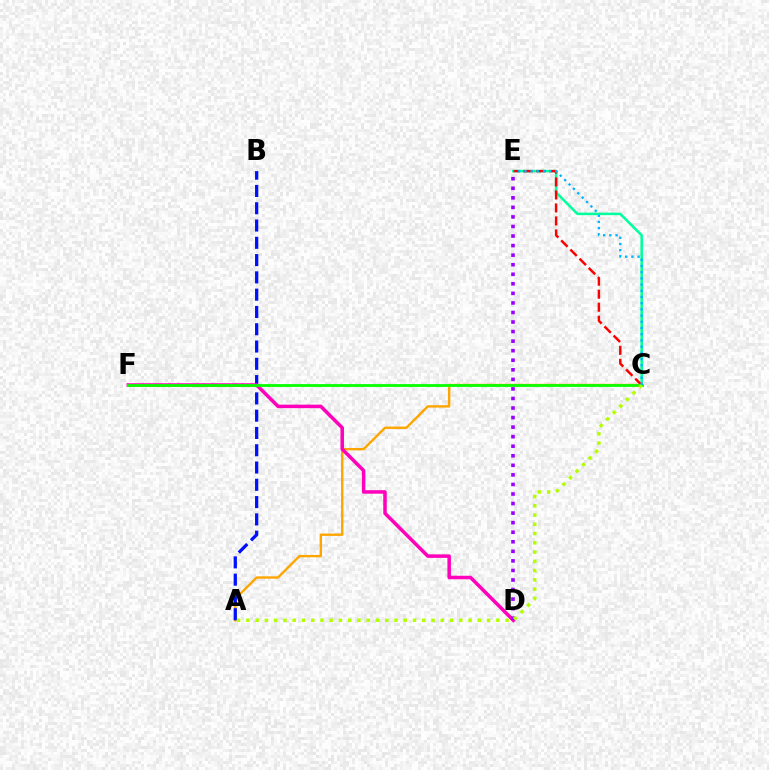{('A', 'C'): [{'color': '#ffa500', 'line_style': 'solid', 'thickness': 1.7}, {'color': '#b3ff00', 'line_style': 'dotted', 'thickness': 2.52}], ('C', 'E'): [{'color': '#00ff9d', 'line_style': 'solid', 'thickness': 1.82}, {'color': '#ff0000', 'line_style': 'dashed', 'thickness': 1.77}, {'color': '#00b5ff', 'line_style': 'dotted', 'thickness': 1.69}], ('A', 'B'): [{'color': '#0010ff', 'line_style': 'dashed', 'thickness': 2.35}], ('D', 'F'): [{'color': '#ff00bd', 'line_style': 'solid', 'thickness': 2.53}], ('D', 'E'): [{'color': '#9b00ff', 'line_style': 'dotted', 'thickness': 2.6}], ('C', 'F'): [{'color': '#08ff00', 'line_style': 'solid', 'thickness': 2.02}]}